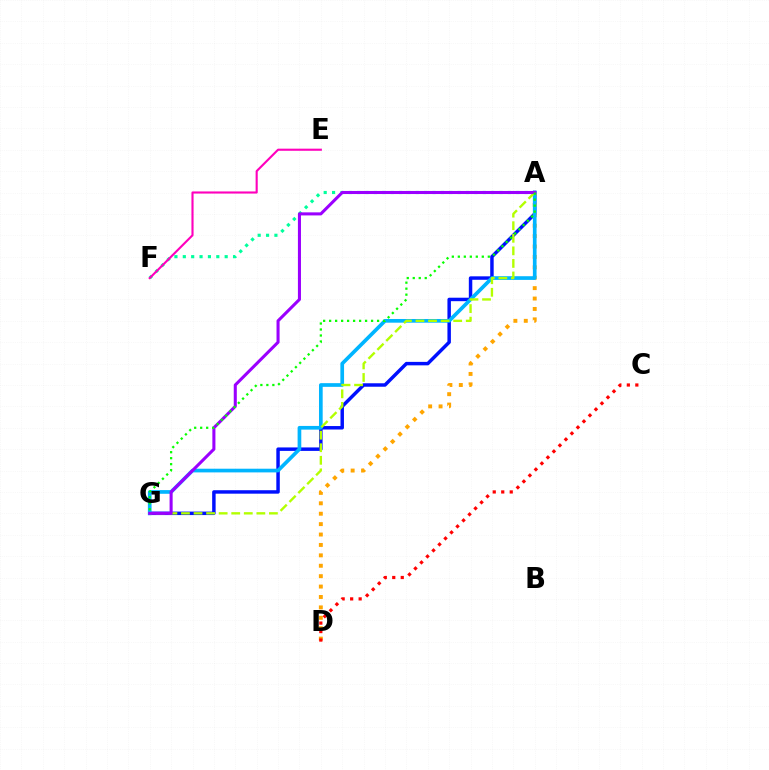{('A', 'G'): [{'color': '#0010ff', 'line_style': 'solid', 'thickness': 2.49}, {'color': '#00b5ff', 'line_style': 'solid', 'thickness': 2.65}, {'color': '#b3ff00', 'line_style': 'dashed', 'thickness': 1.71}, {'color': '#9b00ff', 'line_style': 'solid', 'thickness': 2.2}, {'color': '#08ff00', 'line_style': 'dotted', 'thickness': 1.63}], ('A', 'D'): [{'color': '#ffa500', 'line_style': 'dotted', 'thickness': 2.83}], ('C', 'D'): [{'color': '#ff0000', 'line_style': 'dotted', 'thickness': 2.31}], ('A', 'F'): [{'color': '#00ff9d', 'line_style': 'dotted', 'thickness': 2.28}], ('E', 'F'): [{'color': '#ff00bd', 'line_style': 'solid', 'thickness': 1.52}]}